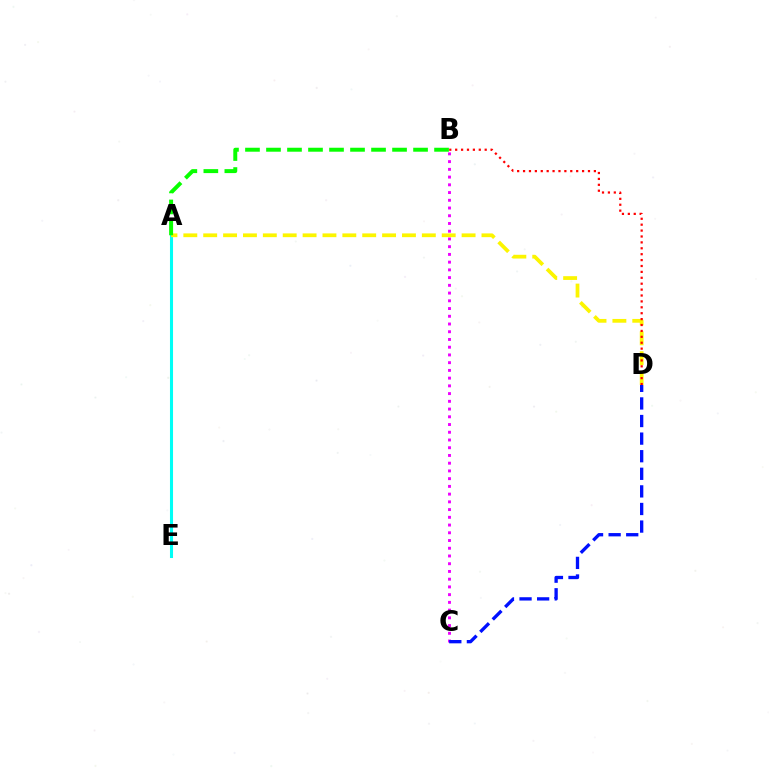{('A', 'E'): [{'color': '#00fff6', 'line_style': 'solid', 'thickness': 2.2}], ('B', 'C'): [{'color': '#ee00ff', 'line_style': 'dotted', 'thickness': 2.1}], ('A', 'D'): [{'color': '#fcf500', 'line_style': 'dashed', 'thickness': 2.7}], ('A', 'B'): [{'color': '#08ff00', 'line_style': 'dashed', 'thickness': 2.85}], ('C', 'D'): [{'color': '#0010ff', 'line_style': 'dashed', 'thickness': 2.39}], ('B', 'D'): [{'color': '#ff0000', 'line_style': 'dotted', 'thickness': 1.6}]}